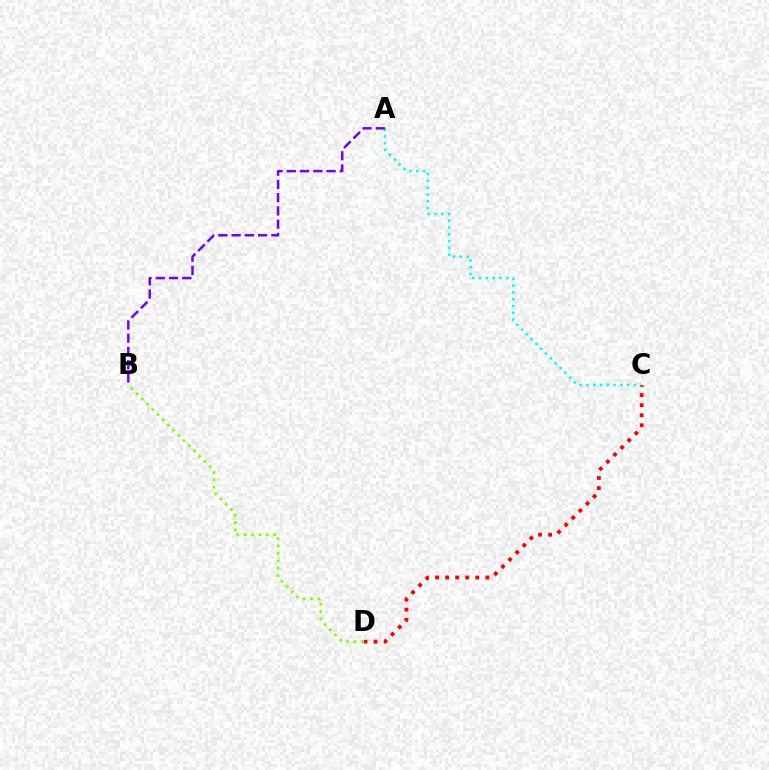{('C', 'D'): [{'color': '#ff0000', 'line_style': 'dotted', 'thickness': 2.73}], ('A', 'C'): [{'color': '#00fff6', 'line_style': 'dotted', 'thickness': 1.85}], ('A', 'B'): [{'color': '#7200ff', 'line_style': 'dashed', 'thickness': 1.8}], ('B', 'D'): [{'color': '#84ff00', 'line_style': 'dotted', 'thickness': 2.0}]}